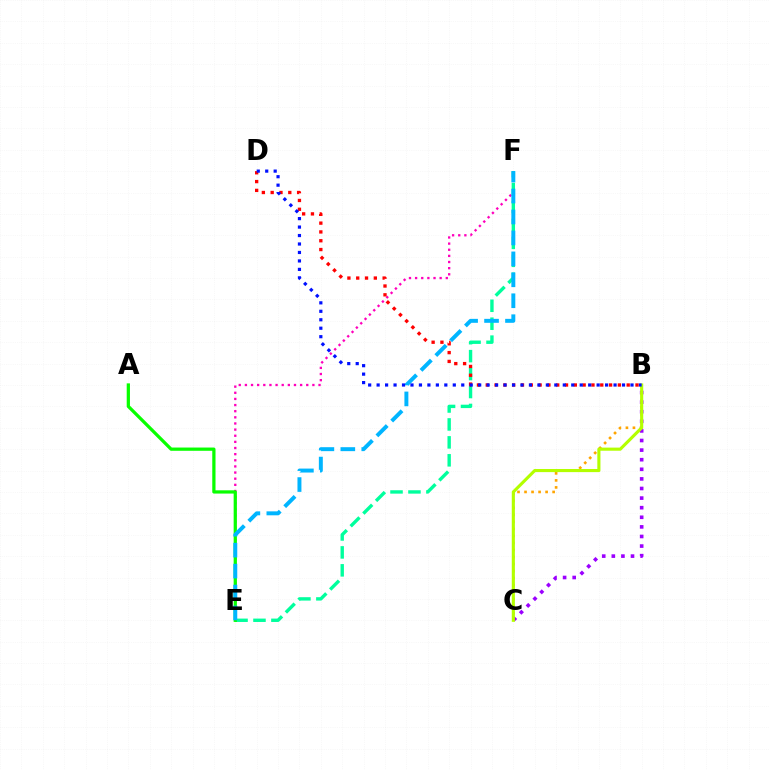{('E', 'F'): [{'color': '#ff00bd', 'line_style': 'dotted', 'thickness': 1.67}, {'color': '#00ff9d', 'line_style': 'dashed', 'thickness': 2.44}, {'color': '#00b5ff', 'line_style': 'dashed', 'thickness': 2.84}], ('B', 'C'): [{'color': '#9b00ff', 'line_style': 'dotted', 'thickness': 2.61}, {'color': '#ffa500', 'line_style': 'dotted', 'thickness': 1.91}, {'color': '#b3ff00', 'line_style': 'solid', 'thickness': 2.25}], ('B', 'D'): [{'color': '#ff0000', 'line_style': 'dotted', 'thickness': 2.39}, {'color': '#0010ff', 'line_style': 'dotted', 'thickness': 2.3}], ('A', 'E'): [{'color': '#08ff00', 'line_style': 'solid', 'thickness': 2.34}]}